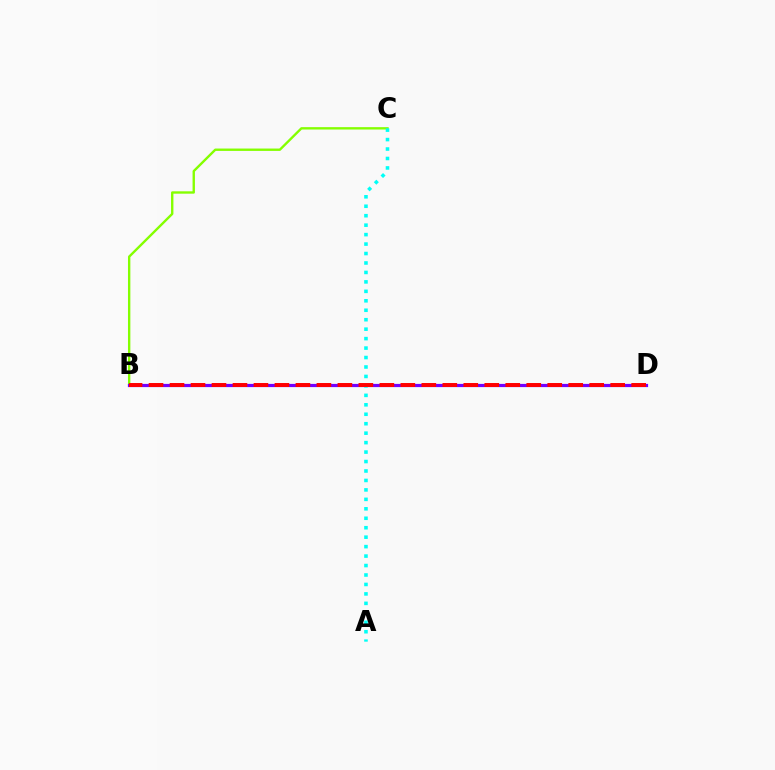{('B', 'C'): [{'color': '#84ff00', 'line_style': 'solid', 'thickness': 1.71}], ('B', 'D'): [{'color': '#7200ff', 'line_style': 'solid', 'thickness': 2.31}, {'color': '#ff0000', 'line_style': 'dashed', 'thickness': 2.85}], ('A', 'C'): [{'color': '#00fff6', 'line_style': 'dotted', 'thickness': 2.57}]}